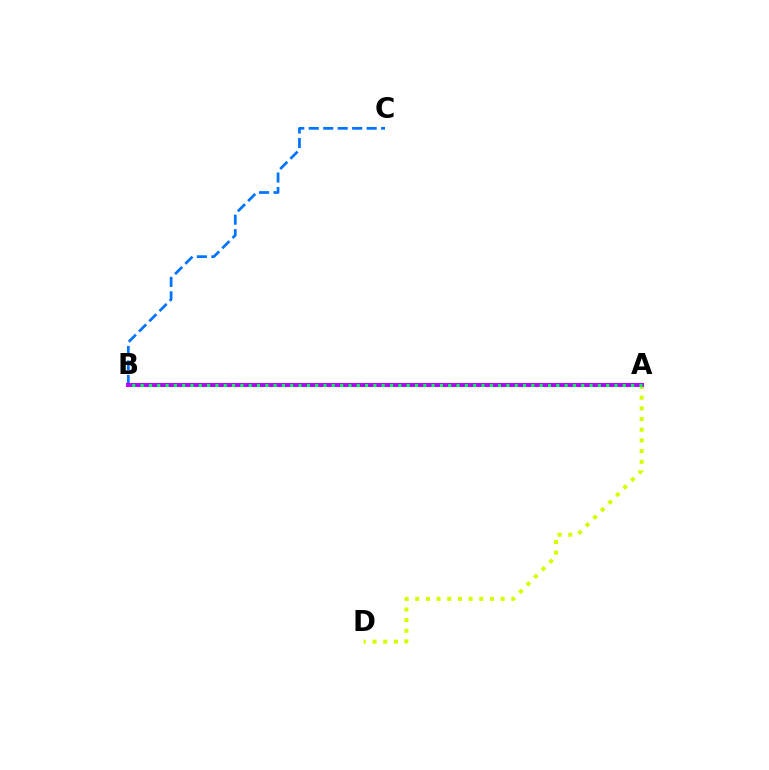{('B', 'C'): [{'color': '#0074ff', 'line_style': 'dashed', 'thickness': 1.97}], ('A', 'D'): [{'color': '#d1ff00', 'line_style': 'dotted', 'thickness': 2.9}], ('A', 'B'): [{'color': '#ff0000', 'line_style': 'dotted', 'thickness': 1.81}, {'color': '#b900ff', 'line_style': 'solid', 'thickness': 2.89}, {'color': '#00ff5c', 'line_style': 'dotted', 'thickness': 2.26}]}